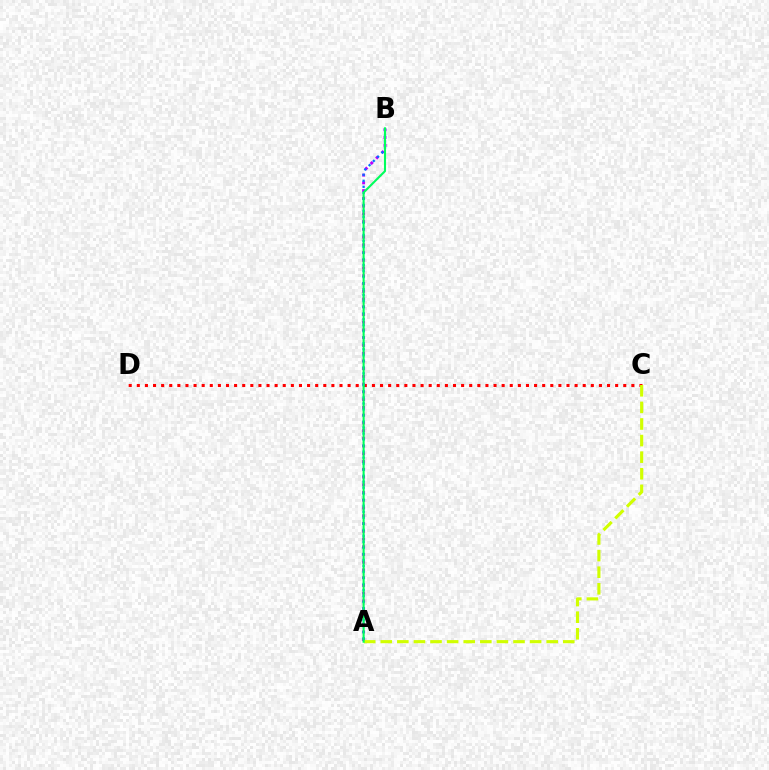{('C', 'D'): [{'color': '#ff0000', 'line_style': 'dotted', 'thickness': 2.2}], ('A', 'B'): [{'color': '#b900ff', 'line_style': 'dotted', 'thickness': 2.1}, {'color': '#0074ff', 'line_style': 'dotted', 'thickness': 1.64}, {'color': '#00ff5c', 'line_style': 'solid', 'thickness': 1.51}], ('A', 'C'): [{'color': '#d1ff00', 'line_style': 'dashed', 'thickness': 2.25}]}